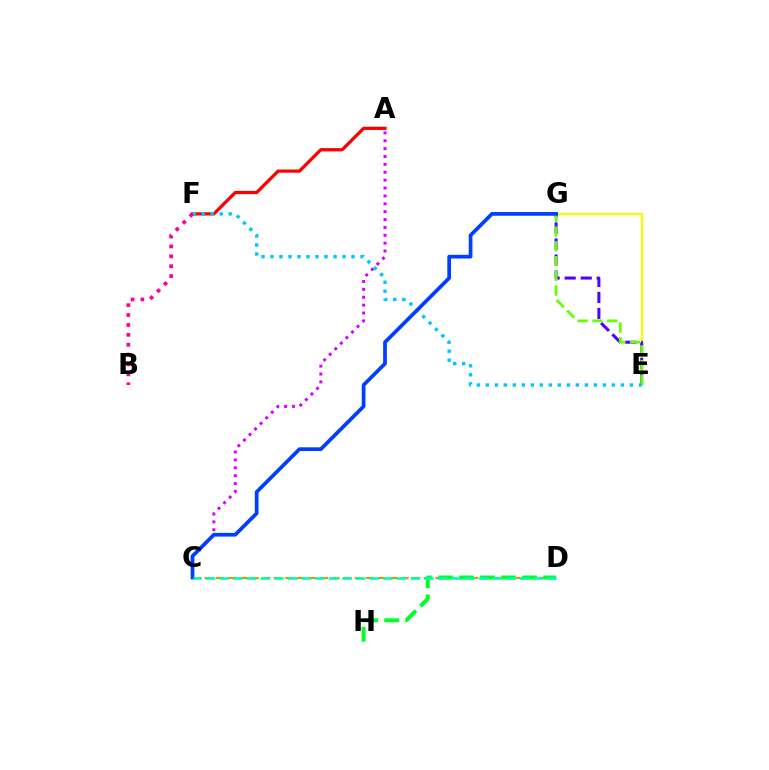{('E', 'G'): [{'color': '#eeff00', 'line_style': 'solid', 'thickness': 1.67}, {'color': '#4f00ff', 'line_style': 'dashed', 'thickness': 2.18}, {'color': '#66ff00', 'line_style': 'dashed', 'thickness': 2.0}], ('C', 'D'): [{'color': '#ff8800', 'line_style': 'dashed', 'thickness': 1.57}, {'color': '#00ffaf', 'line_style': 'dashed', 'thickness': 1.85}], ('D', 'H'): [{'color': '#00ff27', 'line_style': 'dashed', 'thickness': 2.86}], ('A', 'F'): [{'color': '#ff0000', 'line_style': 'solid', 'thickness': 2.34}], ('A', 'C'): [{'color': '#d600ff', 'line_style': 'dotted', 'thickness': 2.14}], ('E', 'F'): [{'color': '#00c7ff', 'line_style': 'dotted', 'thickness': 2.45}], ('C', 'G'): [{'color': '#003fff', 'line_style': 'solid', 'thickness': 2.68}], ('B', 'F'): [{'color': '#ff00a0', 'line_style': 'dotted', 'thickness': 2.69}]}